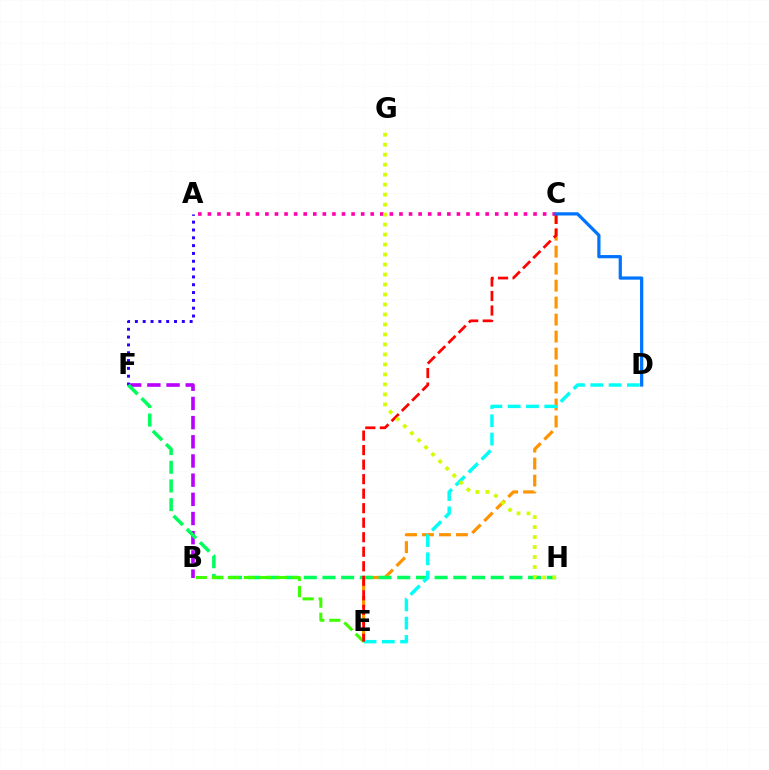{('B', 'F'): [{'color': '#b900ff', 'line_style': 'dashed', 'thickness': 2.61}], ('A', 'F'): [{'color': '#2500ff', 'line_style': 'dotted', 'thickness': 2.13}], ('C', 'E'): [{'color': '#ff9400', 'line_style': 'dashed', 'thickness': 2.31}, {'color': '#ff0000', 'line_style': 'dashed', 'thickness': 1.97}], ('F', 'H'): [{'color': '#00ff5c', 'line_style': 'dashed', 'thickness': 2.54}], ('B', 'E'): [{'color': '#3dff00', 'line_style': 'dashed', 'thickness': 2.18}], ('D', 'E'): [{'color': '#00fff6', 'line_style': 'dashed', 'thickness': 2.49}], ('A', 'C'): [{'color': '#ff00ac', 'line_style': 'dotted', 'thickness': 2.6}], ('C', 'D'): [{'color': '#0074ff', 'line_style': 'solid', 'thickness': 2.32}], ('G', 'H'): [{'color': '#d1ff00', 'line_style': 'dotted', 'thickness': 2.71}]}